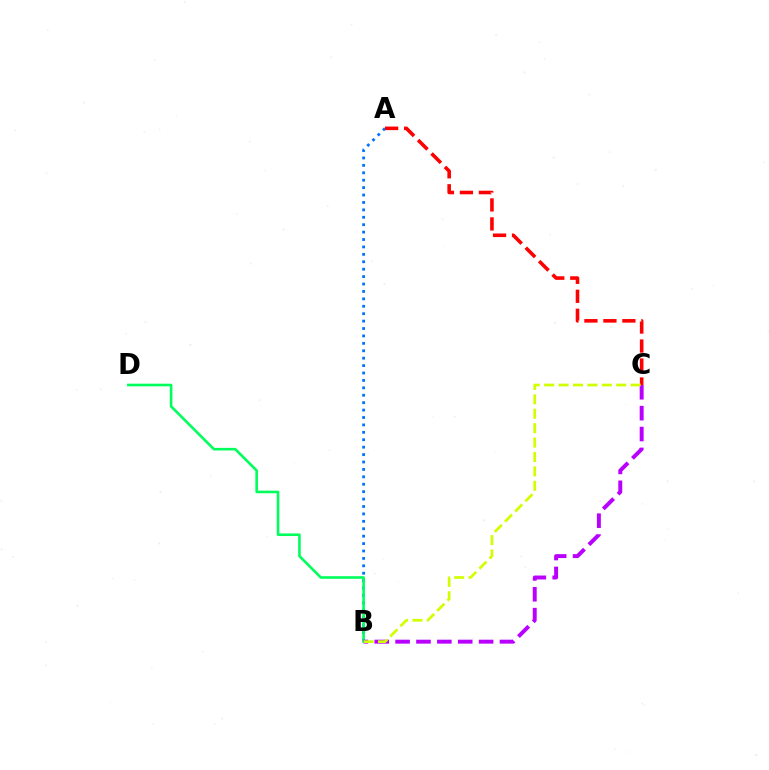{('A', 'B'): [{'color': '#0074ff', 'line_style': 'dotted', 'thickness': 2.01}], ('B', 'D'): [{'color': '#00ff5c', 'line_style': 'solid', 'thickness': 1.88}], ('B', 'C'): [{'color': '#b900ff', 'line_style': 'dashed', 'thickness': 2.84}, {'color': '#d1ff00', 'line_style': 'dashed', 'thickness': 1.96}], ('A', 'C'): [{'color': '#ff0000', 'line_style': 'dashed', 'thickness': 2.58}]}